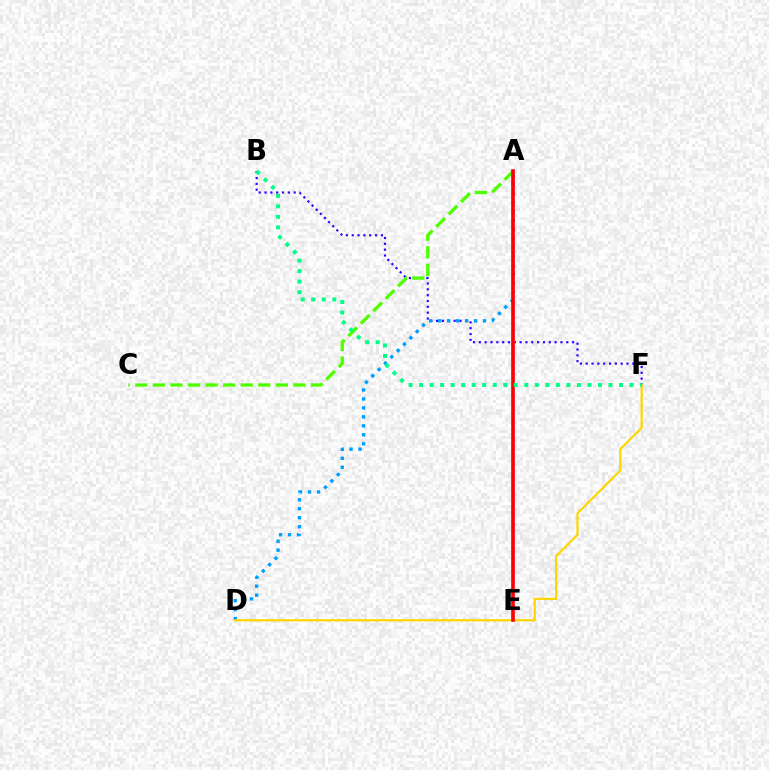{('B', 'F'): [{'color': '#3700ff', 'line_style': 'dotted', 'thickness': 1.58}, {'color': '#00ff86', 'line_style': 'dotted', 'thickness': 2.86}], ('A', 'D'): [{'color': '#009eff', 'line_style': 'dotted', 'thickness': 2.44}], ('D', 'F'): [{'color': '#ffd500', 'line_style': 'solid', 'thickness': 1.6}], ('A', 'C'): [{'color': '#4fff00', 'line_style': 'dashed', 'thickness': 2.39}], ('A', 'E'): [{'color': '#ff00ed', 'line_style': 'solid', 'thickness': 1.74}, {'color': '#ff0000', 'line_style': 'solid', 'thickness': 2.58}]}